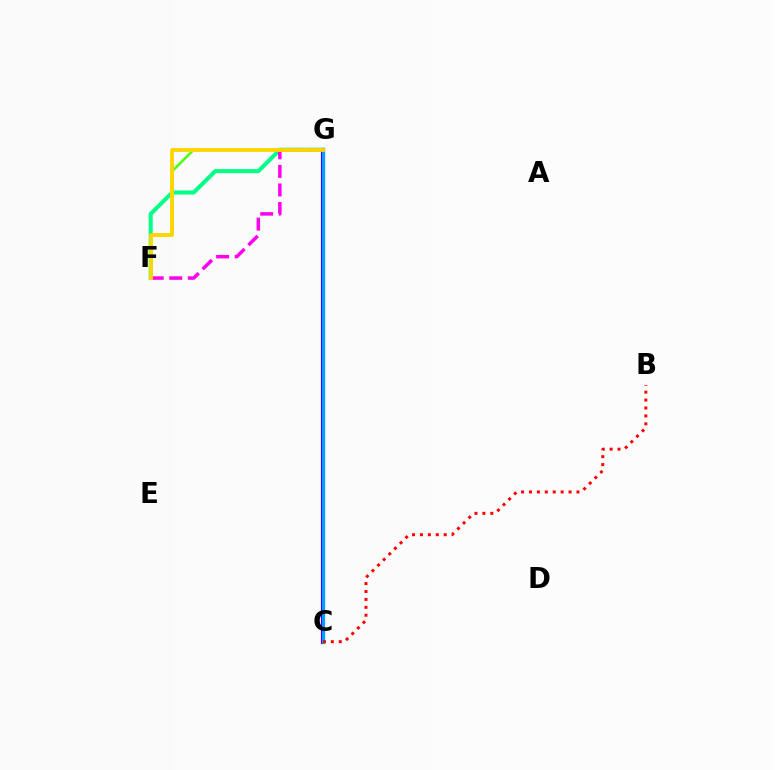{('F', 'G'): [{'color': '#00ff86', 'line_style': 'solid', 'thickness': 2.9}, {'color': '#ff00ed', 'line_style': 'dashed', 'thickness': 2.52}, {'color': '#4fff00', 'line_style': 'solid', 'thickness': 1.78}, {'color': '#ffd500', 'line_style': 'solid', 'thickness': 2.74}], ('C', 'G'): [{'color': '#3700ff', 'line_style': 'solid', 'thickness': 2.98}, {'color': '#009eff', 'line_style': 'solid', 'thickness': 2.23}], ('B', 'C'): [{'color': '#ff0000', 'line_style': 'dotted', 'thickness': 2.15}]}